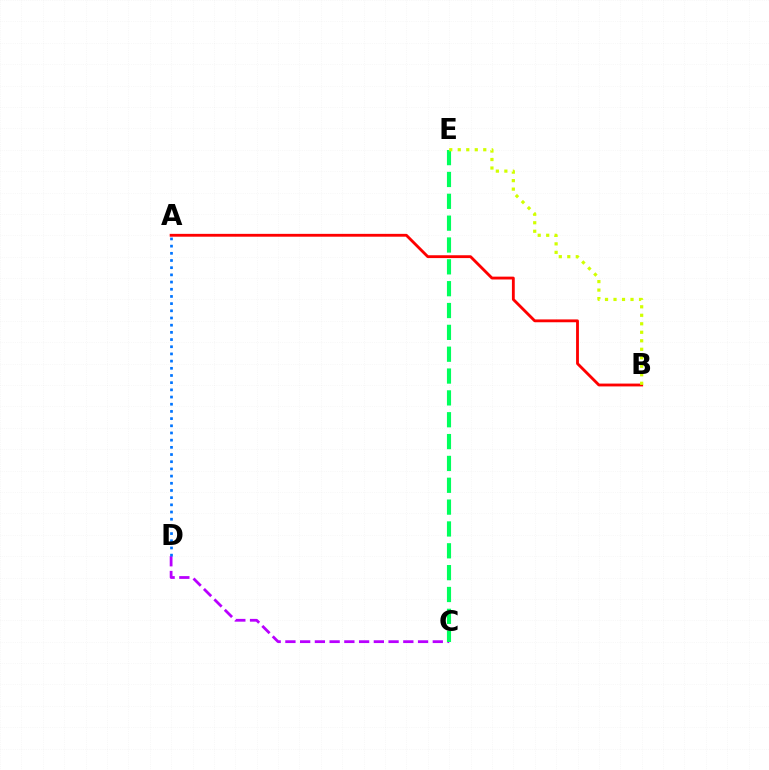{('C', 'D'): [{'color': '#b900ff', 'line_style': 'dashed', 'thickness': 2.0}], ('A', 'B'): [{'color': '#ff0000', 'line_style': 'solid', 'thickness': 2.04}], ('A', 'D'): [{'color': '#0074ff', 'line_style': 'dotted', 'thickness': 1.95}], ('C', 'E'): [{'color': '#00ff5c', 'line_style': 'dashed', 'thickness': 2.97}], ('B', 'E'): [{'color': '#d1ff00', 'line_style': 'dotted', 'thickness': 2.31}]}